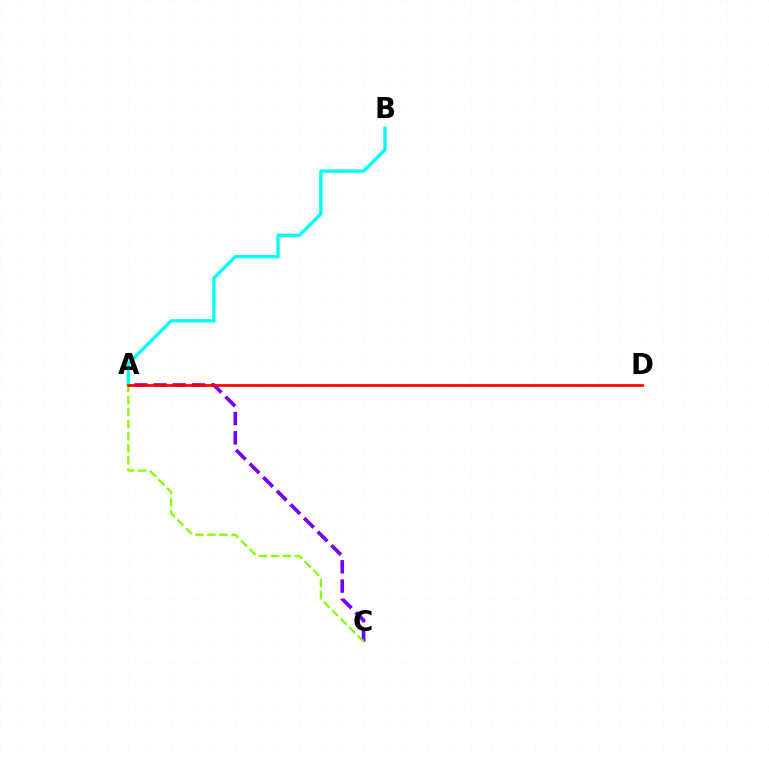{('A', 'C'): [{'color': '#7200ff', 'line_style': 'dashed', 'thickness': 2.62}, {'color': '#84ff00', 'line_style': 'dashed', 'thickness': 1.64}], ('A', 'B'): [{'color': '#00fff6', 'line_style': 'solid', 'thickness': 2.41}], ('A', 'D'): [{'color': '#ff0000', 'line_style': 'solid', 'thickness': 1.97}]}